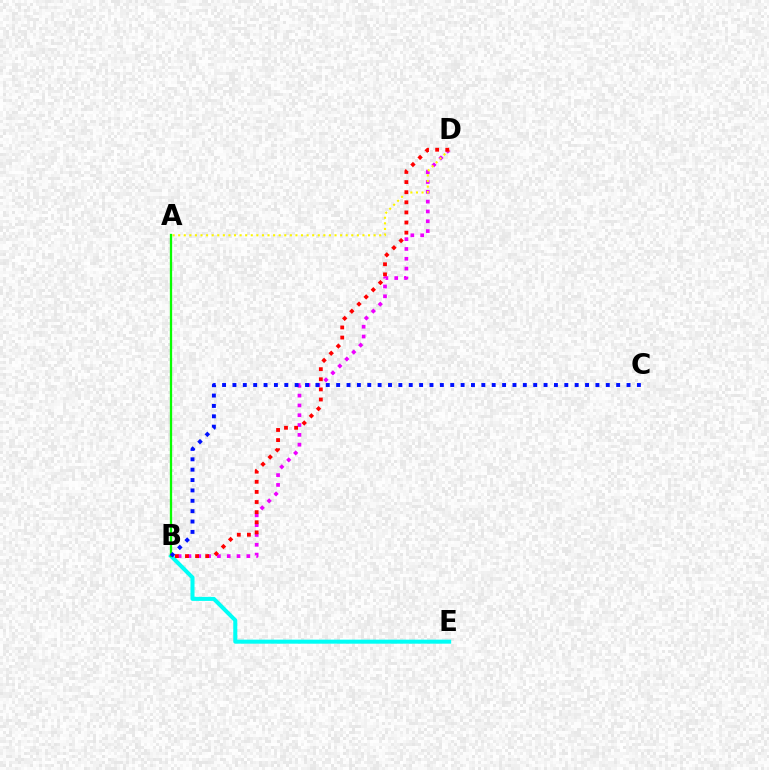{('B', 'D'): [{'color': '#ee00ff', 'line_style': 'dotted', 'thickness': 2.67}, {'color': '#ff0000', 'line_style': 'dotted', 'thickness': 2.75}], ('A', 'D'): [{'color': '#fcf500', 'line_style': 'dotted', 'thickness': 1.52}], ('B', 'E'): [{'color': '#00fff6', 'line_style': 'solid', 'thickness': 2.9}], ('A', 'B'): [{'color': '#08ff00', 'line_style': 'solid', 'thickness': 1.65}], ('B', 'C'): [{'color': '#0010ff', 'line_style': 'dotted', 'thickness': 2.82}]}